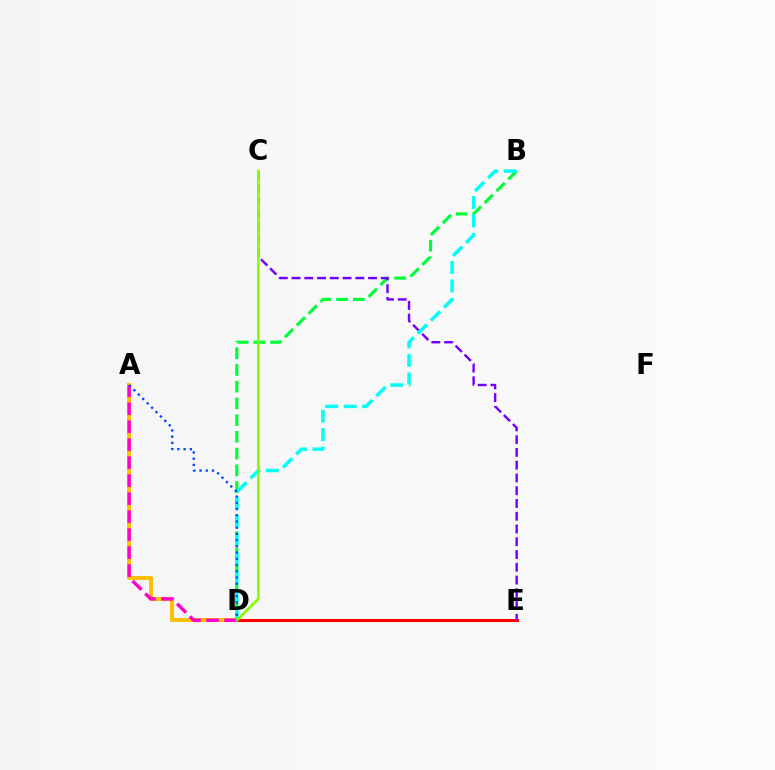{('A', 'D'): [{'color': '#ffbd00', 'line_style': 'solid', 'thickness': 2.81}, {'color': '#ff00cf', 'line_style': 'dashed', 'thickness': 2.44}, {'color': '#004bff', 'line_style': 'dotted', 'thickness': 1.69}], ('B', 'D'): [{'color': '#00ff39', 'line_style': 'dashed', 'thickness': 2.27}, {'color': '#00fff6', 'line_style': 'dashed', 'thickness': 2.51}], ('D', 'E'): [{'color': '#ff0000', 'line_style': 'solid', 'thickness': 2.18}], ('C', 'E'): [{'color': '#7200ff', 'line_style': 'dashed', 'thickness': 1.73}], ('C', 'D'): [{'color': '#84ff00', 'line_style': 'solid', 'thickness': 1.9}]}